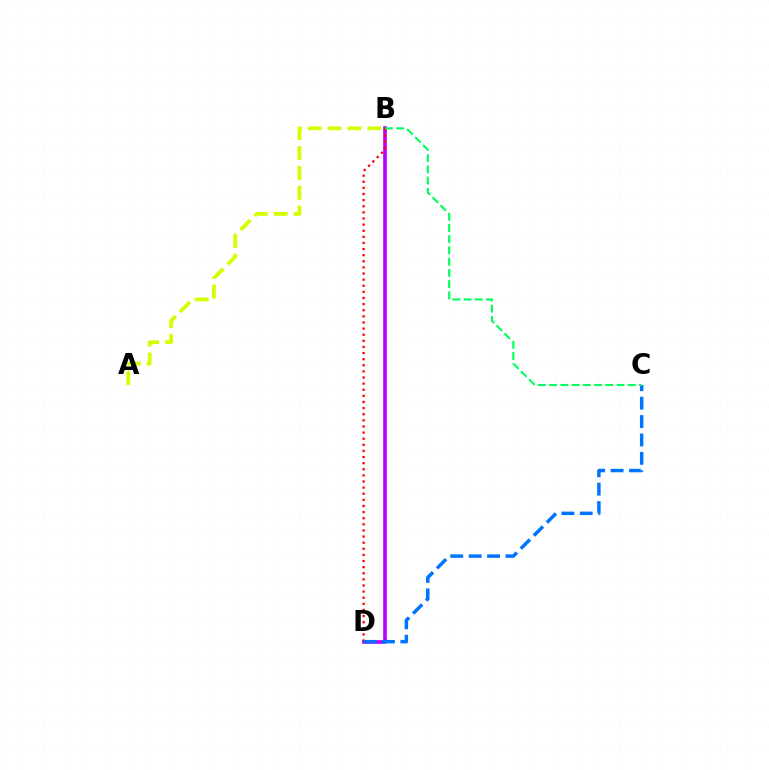{('B', 'D'): [{'color': '#b900ff', 'line_style': 'solid', 'thickness': 2.62}, {'color': '#ff0000', 'line_style': 'dotted', 'thickness': 1.66}], ('C', 'D'): [{'color': '#0074ff', 'line_style': 'dashed', 'thickness': 2.5}], ('A', 'B'): [{'color': '#d1ff00', 'line_style': 'dashed', 'thickness': 2.71}], ('B', 'C'): [{'color': '#00ff5c', 'line_style': 'dashed', 'thickness': 1.53}]}